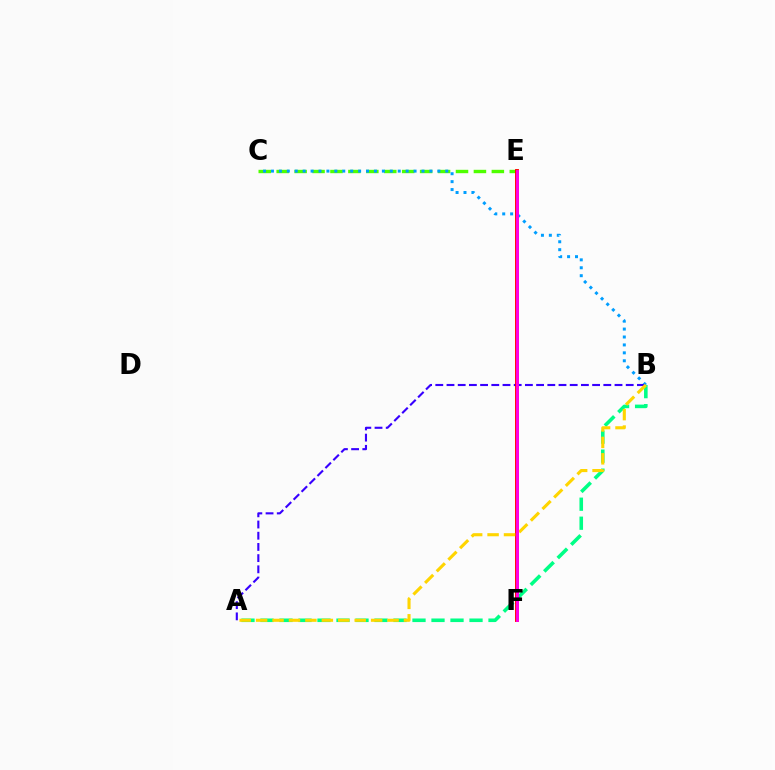{('A', 'B'): [{'color': '#00ff86', 'line_style': 'dashed', 'thickness': 2.58}, {'color': '#3700ff', 'line_style': 'dashed', 'thickness': 1.52}, {'color': '#ffd500', 'line_style': 'dashed', 'thickness': 2.23}], ('C', 'E'): [{'color': '#4fff00', 'line_style': 'dashed', 'thickness': 2.44}], ('B', 'C'): [{'color': '#009eff', 'line_style': 'dotted', 'thickness': 2.15}], ('E', 'F'): [{'color': '#ff0000', 'line_style': 'solid', 'thickness': 2.78}, {'color': '#ff00ed', 'line_style': 'solid', 'thickness': 2.09}]}